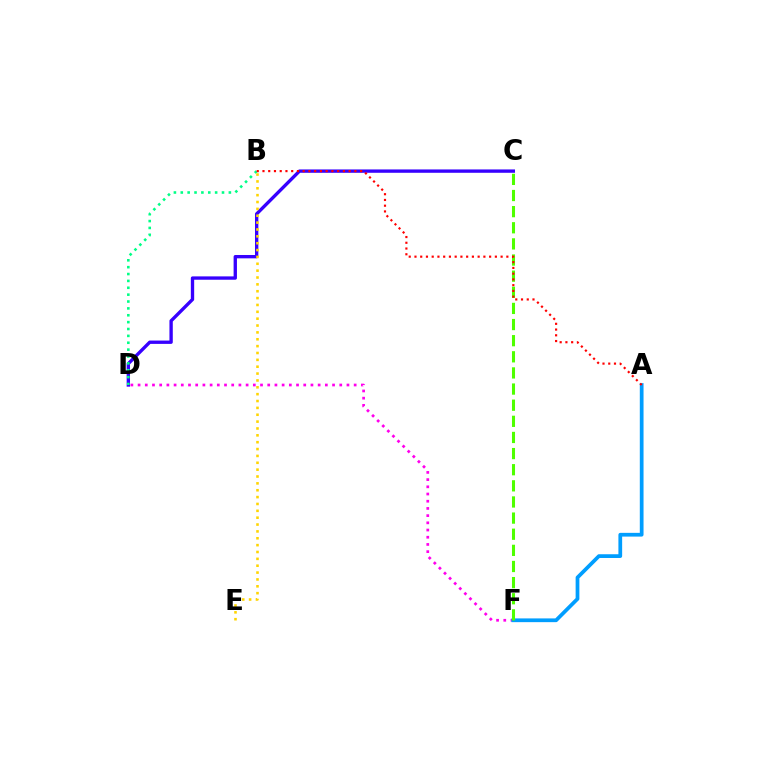{('C', 'D'): [{'color': '#3700ff', 'line_style': 'solid', 'thickness': 2.41}], ('D', 'F'): [{'color': '#ff00ed', 'line_style': 'dotted', 'thickness': 1.96}], ('B', 'D'): [{'color': '#00ff86', 'line_style': 'dotted', 'thickness': 1.87}], ('A', 'F'): [{'color': '#009eff', 'line_style': 'solid', 'thickness': 2.69}], ('C', 'F'): [{'color': '#4fff00', 'line_style': 'dashed', 'thickness': 2.19}], ('A', 'B'): [{'color': '#ff0000', 'line_style': 'dotted', 'thickness': 1.56}], ('B', 'E'): [{'color': '#ffd500', 'line_style': 'dotted', 'thickness': 1.86}]}